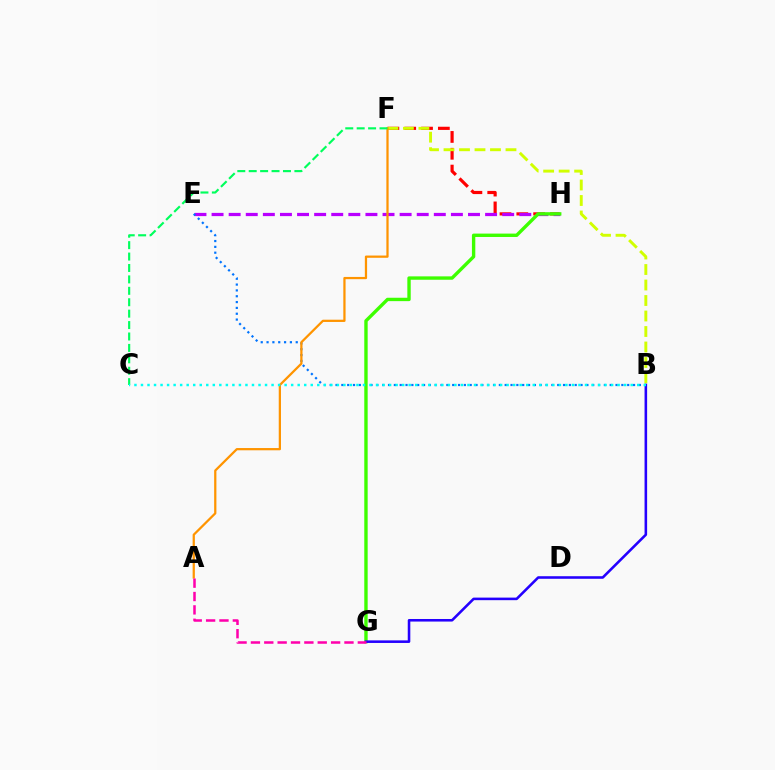{('F', 'H'): [{'color': '#ff0000', 'line_style': 'dashed', 'thickness': 2.29}], ('B', 'F'): [{'color': '#d1ff00', 'line_style': 'dashed', 'thickness': 2.11}], ('E', 'H'): [{'color': '#b900ff', 'line_style': 'dashed', 'thickness': 2.32}], ('B', 'E'): [{'color': '#0074ff', 'line_style': 'dotted', 'thickness': 1.58}], ('G', 'H'): [{'color': '#3dff00', 'line_style': 'solid', 'thickness': 2.43}], ('A', 'F'): [{'color': '#ff9400', 'line_style': 'solid', 'thickness': 1.62}], ('B', 'G'): [{'color': '#2500ff', 'line_style': 'solid', 'thickness': 1.85}], ('A', 'G'): [{'color': '#ff00ac', 'line_style': 'dashed', 'thickness': 1.82}], ('C', 'F'): [{'color': '#00ff5c', 'line_style': 'dashed', 'thickness': 1.55}], ('B', 'C'): [{'color': '#00fff6', 'line_style': 'dotted', 'thickness': 1.77}]}